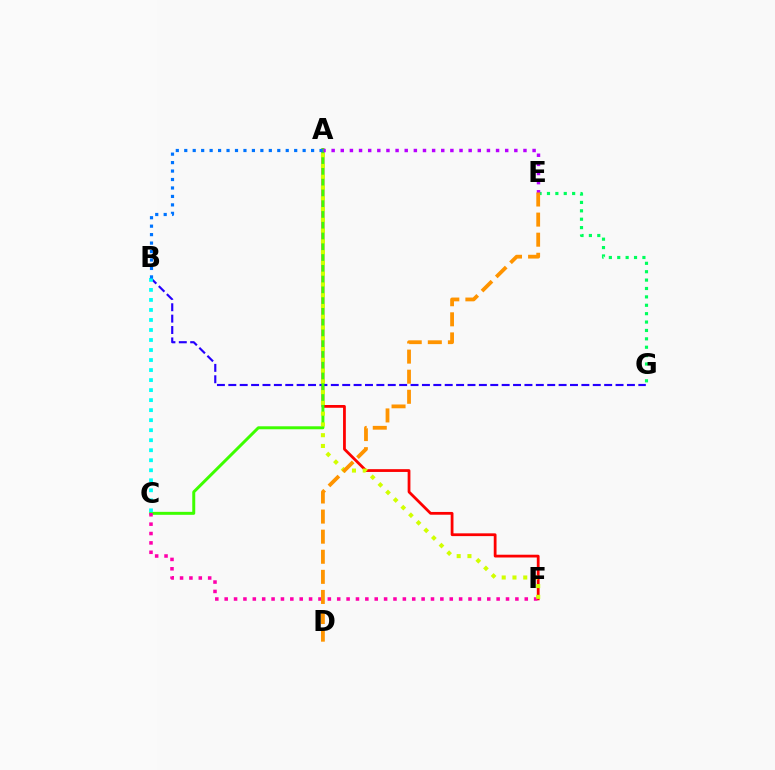{('A', 'F'): [{'color': '#ff0000', 'line_style': 'solid', 'thickness': 2.0}, {'color': '#d1ff00', 'line_style': 'dotted', 'thickness': 2.93}], ('E', 'G'): [{'color': '#00ff5c', 'line_style': 'dotted', 'thickness': 2.28}], ('B', 'G'): [{'color': '#2500ff', 'line_style': 'dashed', 'thickness': 1.55}], ('A', 'C'): [{'color': '#3dff00', 'line_style': 'solid', 'thickness': 2.14}], ('A', 'E'): [{'color': '#b900ff', 'line_style': 'dotted', 'thickness': 2.48}], ('B', 'C'): [{'color': '#00fff6', 'line_style': 'dotted', 'thickness': 2.72}], ('C', 'F'): [{'color': '#ff00ac', 'line_style': 'dotted', 'thickness': 2.55}], ('D', 'E'): [{'color': '#ff9400', 'line_style': 'dashed', 'thickness': 2.73}], ('A', 'B'): [{'color': '#0074ff', 'line_style': 'dotted', 'thickness': 2.3}]}